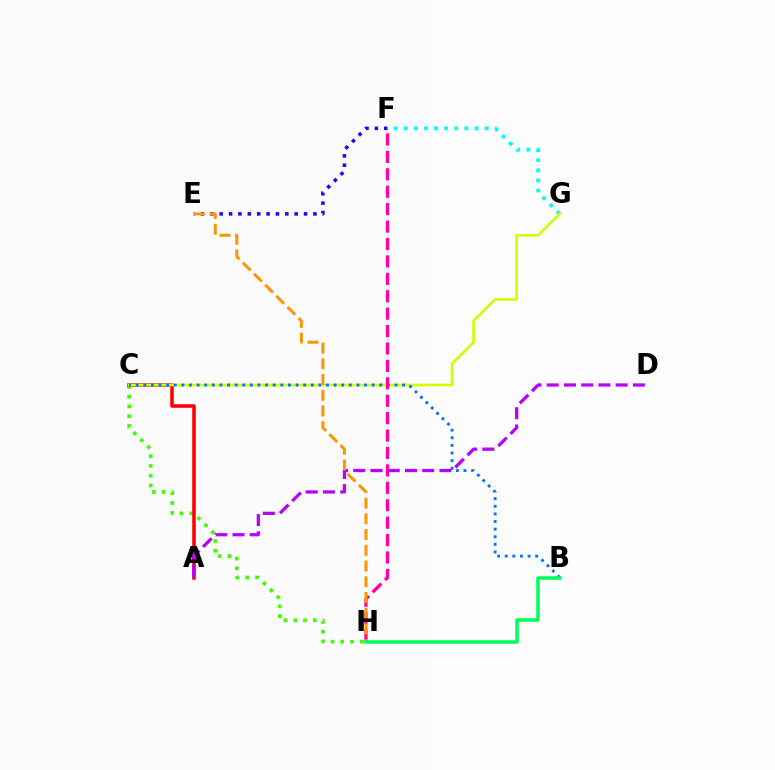{('C', 'H'): [{'color': '#3dff00', 'line_style': 'dotted', 'thickness': 2.66}], ('F', 'G'): [{'color': '#00fff6', 'line_style': 'dotted', 'thickness': 2.75}], ('E', 'F'): [{'color': '#2500ff', 'line_style': 'dotted', 'thickness': 2.55}], ('A', 'C'): [{'color': '#ff0000', 'line_style': 'solid', 'thickness': 2.55}], ('C', 'G'): [{'color': '#d1ff00', 'line_style': 'solid', 'thickness': 1.93}], ('B', 'C'): [{'color': '#0074ff', 'line_style': 'dotted', 'thickness': 2.07}], ('A', 'D'): [{'color': '#b900ff', 'line_style': 'dashed', 'thickness': 2.34}], ('F', 'H'): [{'color': '#ff00ac', 'line_style': 'dashed', 'thickness': 2.37}], ('E', 'H'): [{'color': '#ff9400', 'line_style': 'dashed', 'thickness': 2.14}], ('B', 'H'): [{'color': '#00ff5c', 'line_style': 'solid', 'thickness': 2.55}]}